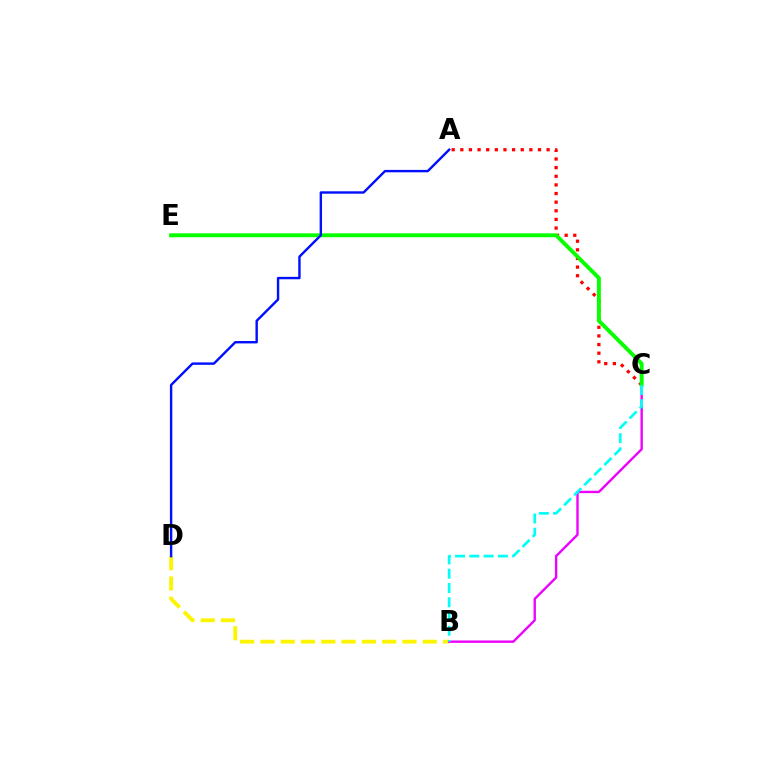{('A', 'C'): [{'color': '#ff0000', 'line_style': 'dotted', 'thickness': 2.35}], ('B', 'D'): [{'color': '#fcf500', 'line_style': 'dashed', 'thickness': 2.76}], ('B', 'C'): [{'color': '#ee00ff', 'line_style': 'solid', 'thickness': 1.71}, {'color': '#00fff6', 'line_style': 'dashed', 'thickness': 1.94}], ('C', 'E'): [{'color': '#08ff00', 'line_style': 'solid', 'thickness': 2.82}], ('A', 'D'): [{'color': '#0010ff', 'line_style': 'solid', 'thickness': 1.73}]}